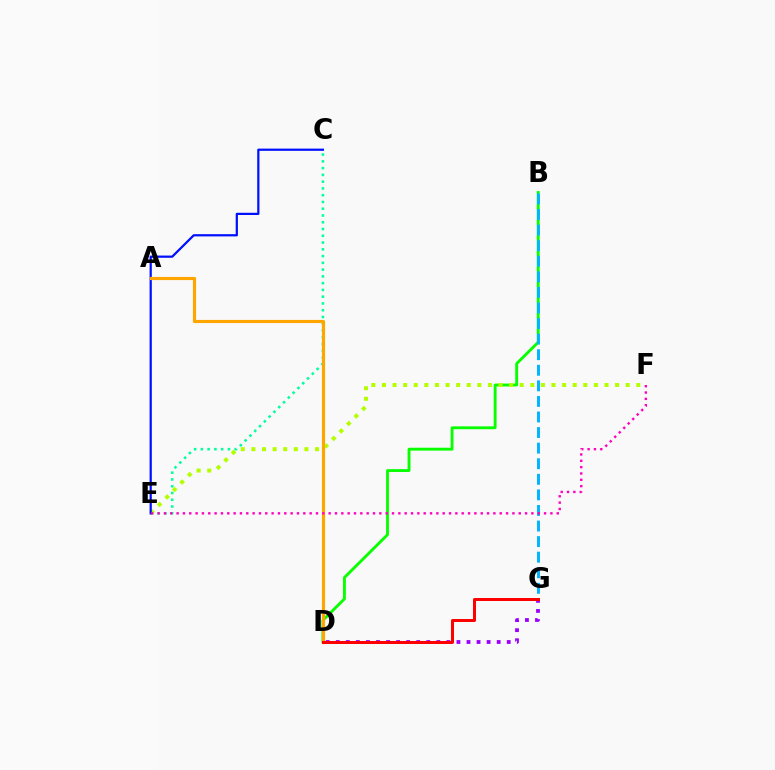{('B', 'D'): [{'color': '#08ff00', 'line_style': 'solid', 'thickness': 2.06}], ('C', 'E'): [{'color': '#00ff9d', 'line_style': 'dotted', 'thickness': 1.84}, {'color': '#0010ff', 'line_style': 'solid', 'thickness': 1.6}], ('B', 'G'): [{'color': '#00b5ff', 'line_style': 'dashed', 'thickness': 2.12}], ('E', 'F'): [{'color': '#b3ff00', 'line_style': 'dotted', 'thickness': 2.88}, {'color': '#ff00bd', 'line_style': 'dotted', 'thickness': 1.72}], ('D', 'G'): [{'color': '#9b00ff', 'line_style': 'dotted', 'thickness': 2.73}, {'color': '#ff0000', 'line_style': 'solid', 'thickness': 2.15}], ('A', 'D'): [{'color': '#ffa500', 'line_style': 'solid', 'thickness': 2.27}]}